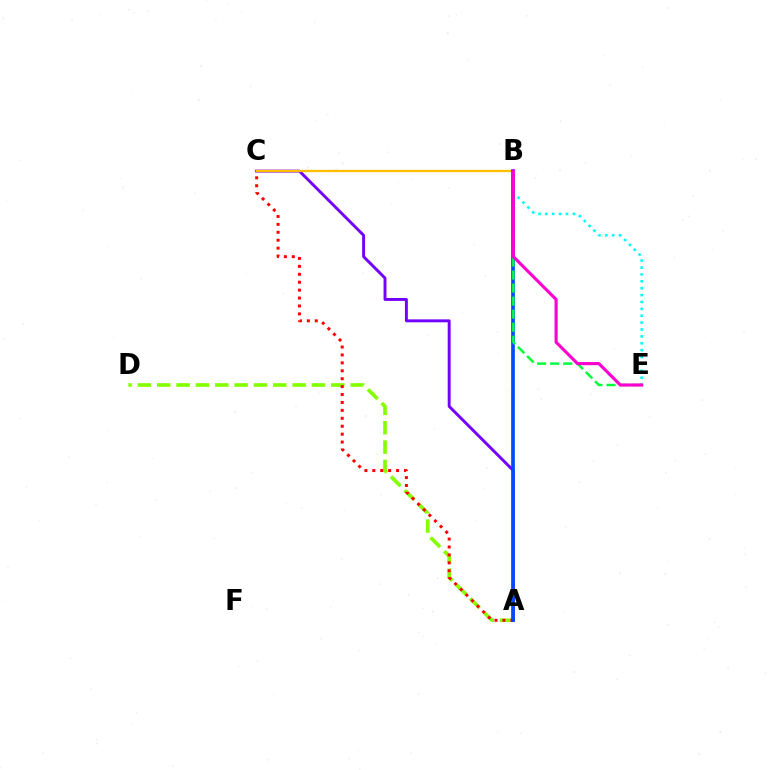{('A', 'D'): [{'color': '#84ff00', 'line_style': 'dashed', 'thickness': 2.63}], ('A', 'C'): [{'color': '#ff0000', 'line_style': 'dotted', 'thickness': 2.15}, {'color': '#7200ff', 'line_style': 'solid', 'thickness': 2.1}], ('B', 'C'): [{'color': '#ffbd00', 'line_style': 'solid', 'thickness': 1.67}], ('A', 'B'): [{'color': '#004bff', 'line_style': 'solid', 'thickness': 2.65}], ('B', 'E'): [{'color': '#00ff39', 'line_style': 'dashed', 'thickness': 1.77}, {'color': '#00fff6', 'line_style': 'dotted', 'thickness': 1.87}, {'color': '#ff00cf', 'line_style': 'solid', 'thickness': 2.24}]}